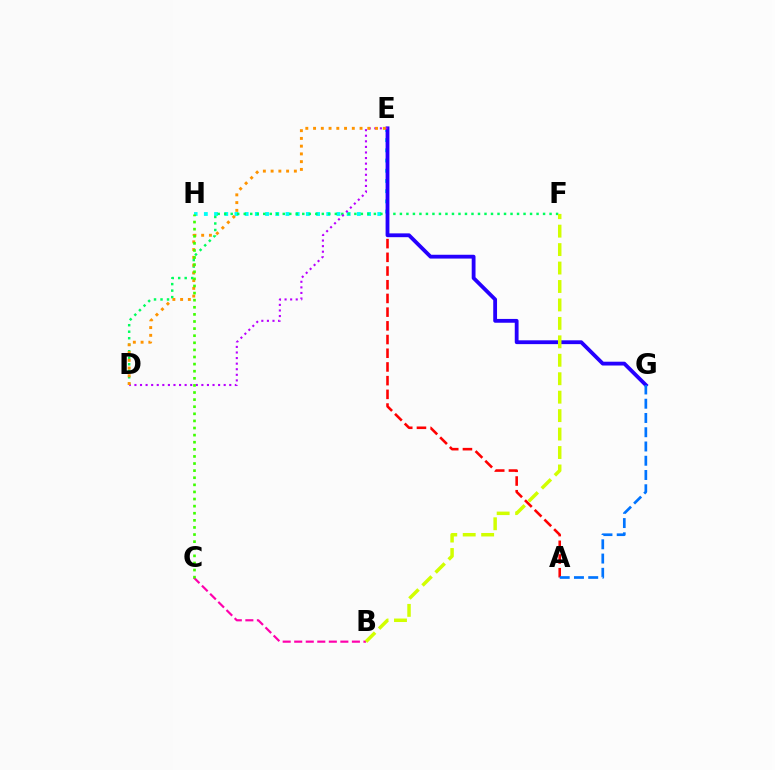{('E', 'H'): [{'color': '#00fff6', 'line_style': 'dotted', 'thickness': 2.77}], ('B', 'C'): [{'color': '#ff00ac', 'line_style': 'dashed', 'thickness': 1.57}], ('D', 'F'): [{'color': '#00ff5c', 'line_style': 'dotted', 'thickness': 1.77}], ('A', 'E'): [{'color': '#ff0000', 'line_style': 'dashed', 'thickness': 1.86}], ('E', 'G'): [{'color': '#2500ff', 'line_style': 'solid', 'thickness': 2.74}], ('B', 'F'): [{'color': '#d1ff00', 'line_style': 'dashed', 'thickness': 2.51}], ('A', 'G'): [{'color': '#0074ff', 'line_style': 'dashed', 'thickness': 1.94}], ('D', 'E'): [{'color': '#b900ff', 'line_style': 'dotted', 'thickness': 1.52}, {'color': '#ff9400', 'line_style': 'dotted', 'thickness': 2.11}], ('C', 'H'): [{'color': '#3dff00', 'line_style': 'dotted', 'thickness': 1.93}]}